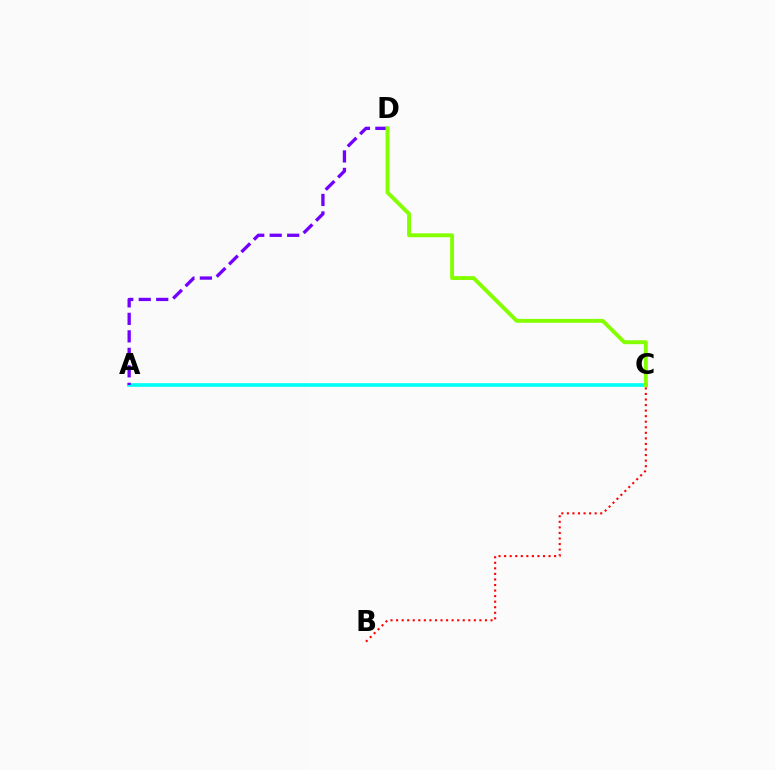{('A', 'C'): [{'color': '#00fff6', 'line_style': 'solid', 'thickness': 2.63}], ('A', 'D'): [{'color': '#7200ff', 'line_style': 'dashed', 'thickness': 2.38}], ('B', 'C'): [{'color': '#ff0000', 'line_style': 'dotted', 'thickness': 1.51}], ('C', 'D'): [{'color': '#84ff00', 'line_style': 'solid', 'thickness': 2.8}]}